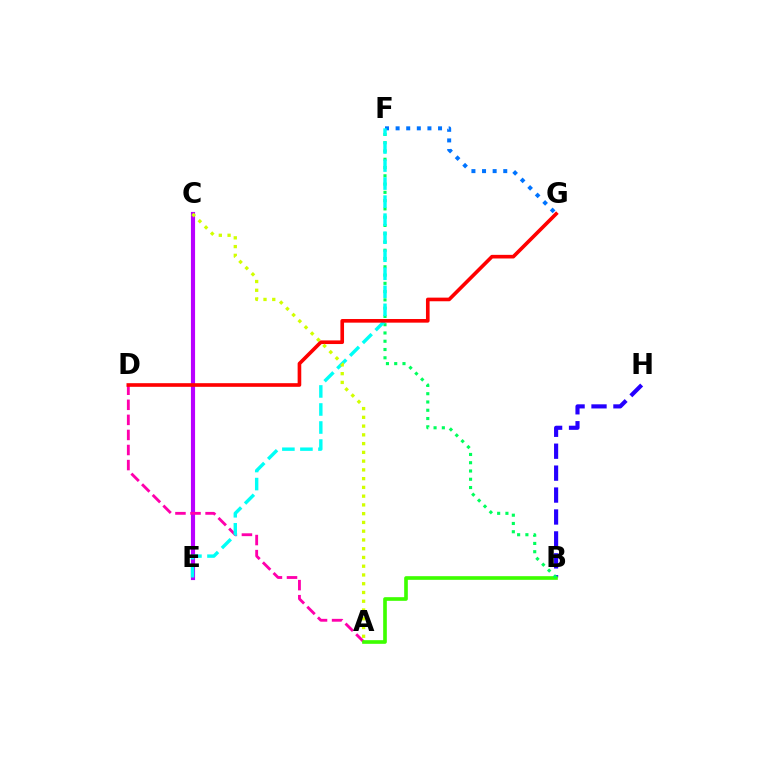{('C', 'E'): [{'color': '#ff9400', 'line_style': 'dashed', 'thickness': 2.78}, {'color': '#b900ff', 'line_style': 'solid', 'thickness': 2.98}], ('A', 'D'): [{'color': '#ff00ac', 'line_style': 'dashed', 'thickness': 2.05}], ('B', 'H'): [{'color': '#2500ff', 'line_style': 'dashed', 'thickness': 2.98}], ('A', 'B'): [{'color': '#3dff00', 'line_style': 'solid', 'thickness': 2.62}], ('F', 'G'): [{'color': '#0074ff', 'line_style': 'dotted', 'thickness': 2.88}], ('B', 'F'): [{'color': '#00ff5c', 'line_style': 'dotted', 'thickness': 2.25}], ('E', 'F'): [{'color': '#00fff6', 'line_style': 'dashed', 'thickness': 2.45}], ('D', 'G'): [{'color': '#ff0000', 'line_style': 'solid', 'thickness': 2.62}], ('A', 'C'): [{'color': '#d1ff00', 'line_style': 'dotted', 'thickness': 2.38}]}